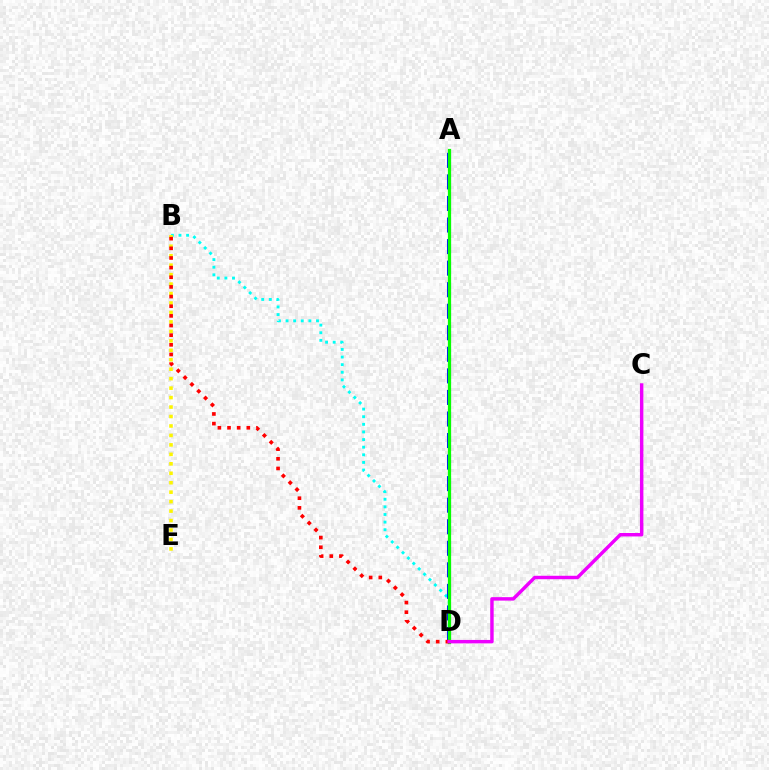{('B', 'D'): [{'color': '#00fff6', 'line_style': 'dotted', 'thickness': 2.07}, {'color': '#ff0000', 'line_style': 'dotted', 'thickness': 2.62}], ('B', 'E'): [{'color': '#fcf500', 'line_style': 'dotted', 'thickness': 2.57}], ('A', 'D'): [{'color': '#0010ff', 'line_style': 'dashed', 'thickness': 2.93}, {'color': '#08ff00', 'line_style': 'solid', 'thickness': 2.33}], ('C', 'D'): [{'color': '#ee00ff', 'line_style': 'solid', 'thickness': 2.48}]}